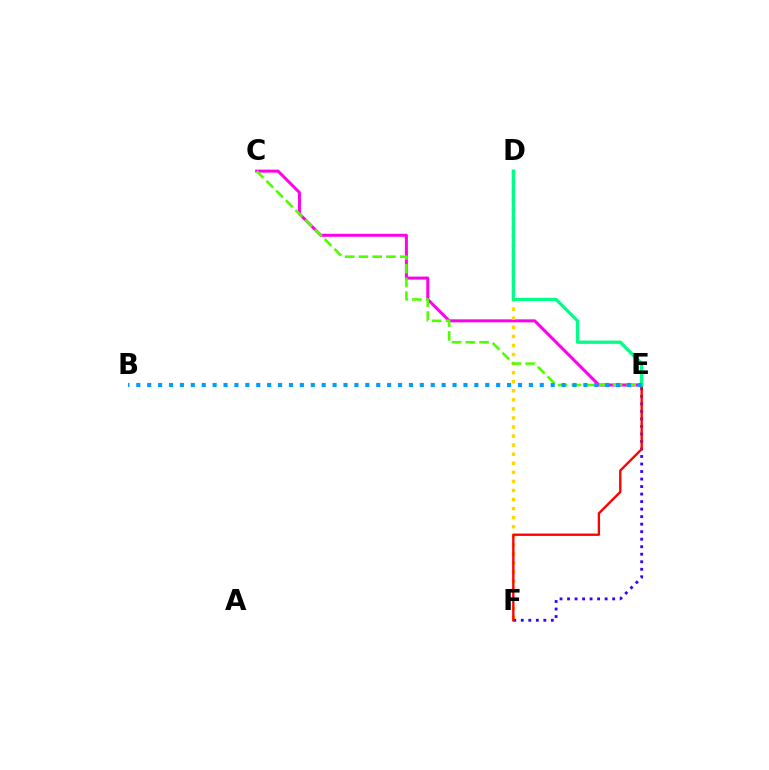{('E', 'F'): [{'color': '#3700ff', 'line_style': 'dotted', 'thickness': 2.04}, {'color': '#ff0000', 'line_style': 'solid', 'thickness': 1.69}], ('C', 'E'): [{'color': '#ff00ed', 'line_style': 'solid', 'thickness': 2.16}, {'color': '#4fff00', 'line_style': 'dashed', 'thickness': 1.87}], ('D', 'F'): [{'color': '#ffd500', 'line_style': 'dotted', 'thickness': 2.46}], ('D', 'E'): [{'color': '#00ff86', 'line_style': 'solid', 'thickness': 2.36}], ('B', 'E'): [{'color': '#009eff', 'line_style': 'dotted', 'thickness': 2.96}]}